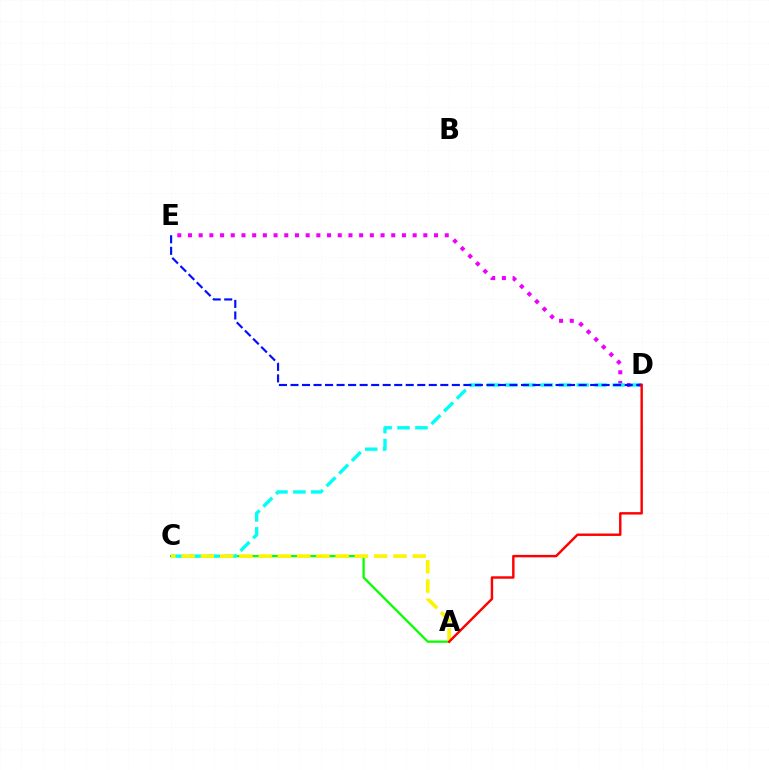{('A', 'C'): [{'color': '#08ff00', 'line_style': 'solid', 'thickness': 1.63}, {'color': '#fcf500', 'line_style': 'dashed', 'thickness': 2.62}], ('D', 'E'): [{'color': '#ee00ff', 'line_style': 'dotted', 'thickness': 2.91}, {'color': '#0010ff', 'line_style': 'dashed', 'thickness': 1.57}], ('C', 'D'): [{'color': '#00fff6', 'line_style': 'dashed', 'thickness': 2.43}], ('A', 'D'): [{'color': '#ff0000', 'line_style': 'solid', 'thickness': 1.75}]}